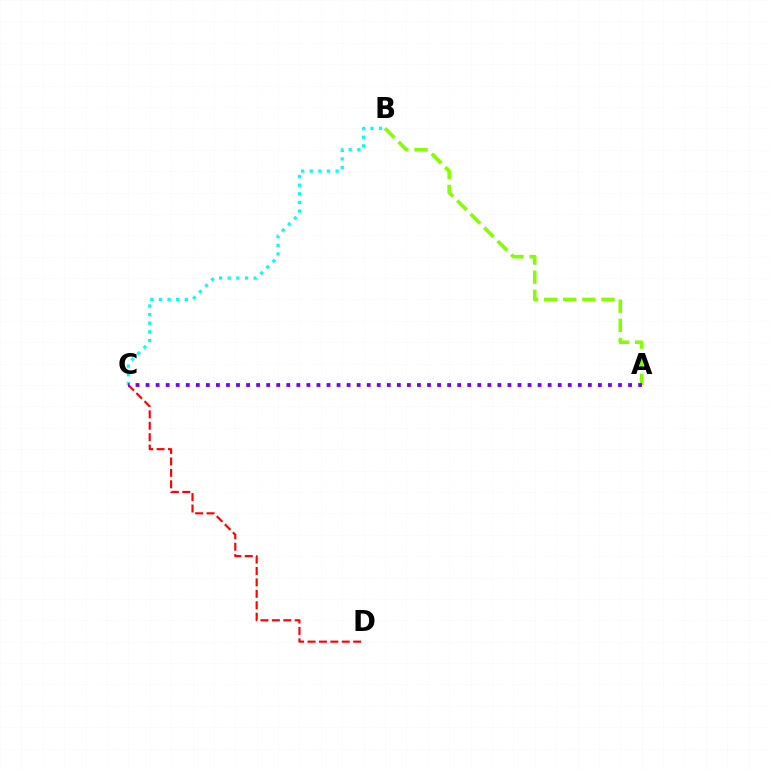{('C', 'D'): [{'color': '#ff0000', 'line_style': 'dashed', 'thickness': 1.55}], ('B', 'C'): [{'color': '#00fff6', 'line_style': 'dotted', 'thickness': 2.34}], ('A', 'B'): [{'color': '#84ff00', 'line_style': 'dashed', 'thickness': 2.6}], ('A', 'C'): [{'color': '#7200ff', 'line_style': 'dotted', 'thickness': 2.73}]}